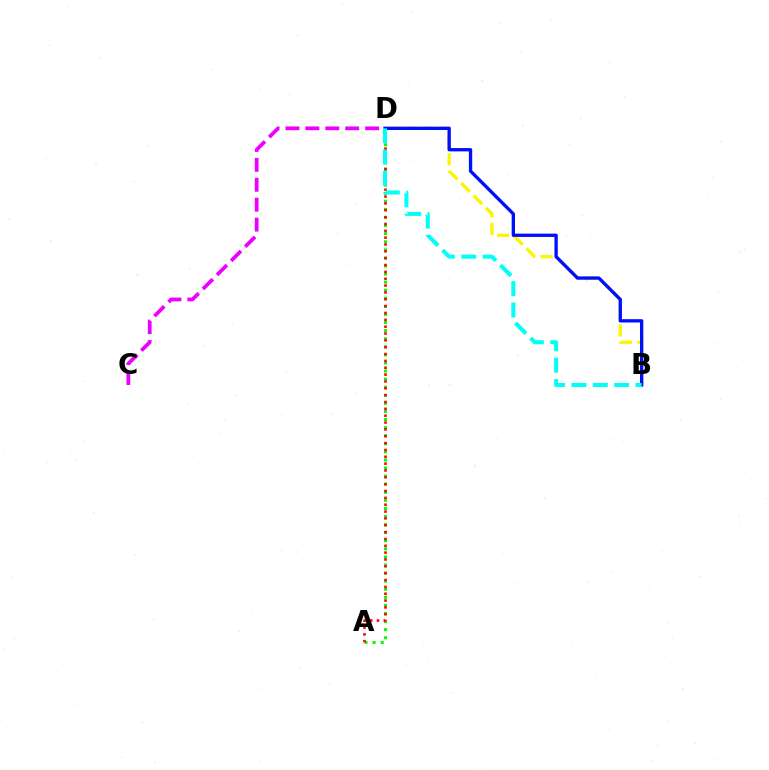{('C', 'D'): [{'color': '#ee00ff', 'line_style': 'dashed', 'thickness': 2.71}], ('A', 'D'): [{'color': '#08ff00', 'line_style': 'dotted', 'thickness': 2.2}, {'color': '#ff0000', 'line_style': 'dotted', 'thickness': 1.86}], ('B', 'D'): [{'color': '#fcf500', 'line_style': 'dashed', 'thickness': 2.37}, {'color': '#0010ff', 'line_style': 'solid', 'thickness': 2.39}, {'color': '#00fff6', 'line_style': 'dashed', 'thickness': 2.9}]}